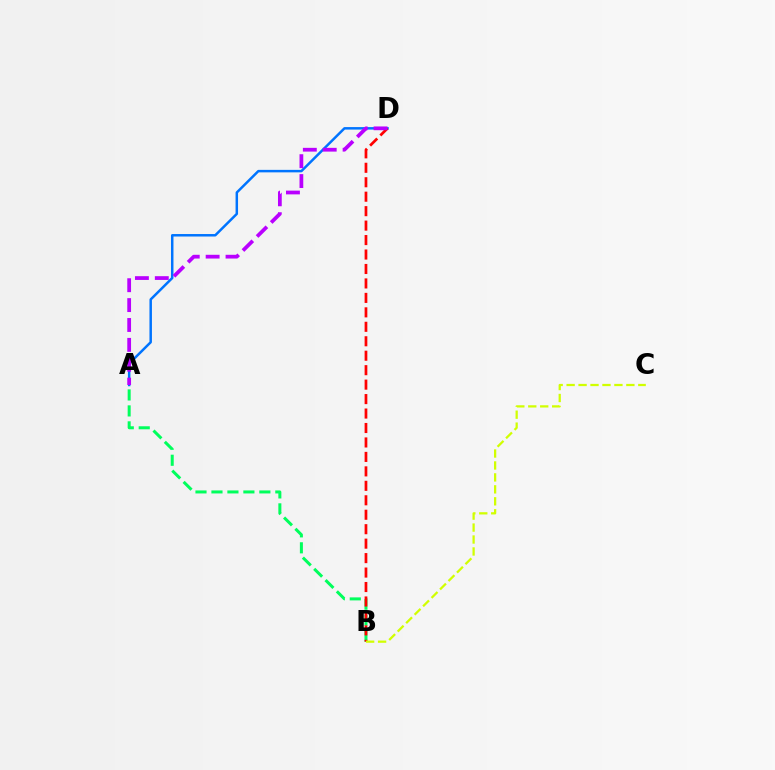{('A', 'B'): [{'color': '#00ff5c', 'line_style': 'dashed', 'thickness': 2.17}], ('A', 'D'): [{'color': '#0074ff', 'line_style': 'solid', 'thickness': 1.79}, {'color': '#b900ff', 'line_style': 'dashed', 'thickness': 2.7}], ('B', 'D'): [{'color': '#ff0000', 'line_style': 'dashed', 'thickness': 1.96}], ('B', 'C'): [{'color': '#d1ff00', 'line_style': 'dashed', 'thickness': 1.62}]}